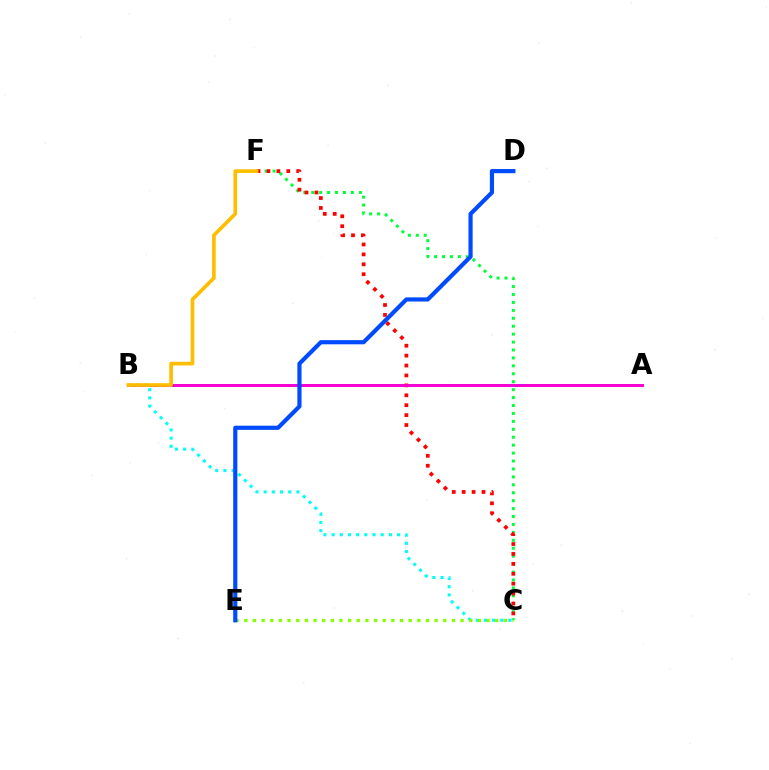{('C', 'F'): [{'color': '#00ff39', 'line_style': 'dotted', 'thickness': 2.15}, {'color': '#ff0000', 'line_style': 'dotted', 'thickness': 2.69}], ('A', 'B'): [{'color': '#7200ff', 'line_style': 'solid', 'thickness': 1.88}, {'color': '#ff00cf', 'line_style': 'solid', 'thickness': 1.96}], ('B', 'C'): [{'color': '#00fff6', 'line_style': 'dotted', 'thickness': 2.22}], ('C', 'E'): [{'color': '#84ff00', 'line_style': 'dotted', 'thickness': 2.35}], ('B', 'F'): [{'color': '#ffbd00', 'line_style': 'solid', 'thickness': 2.63}], ('D', 'E'): [{'color': '#004bff', 'line_style': 'solid', 'thickness': 3.0}]}